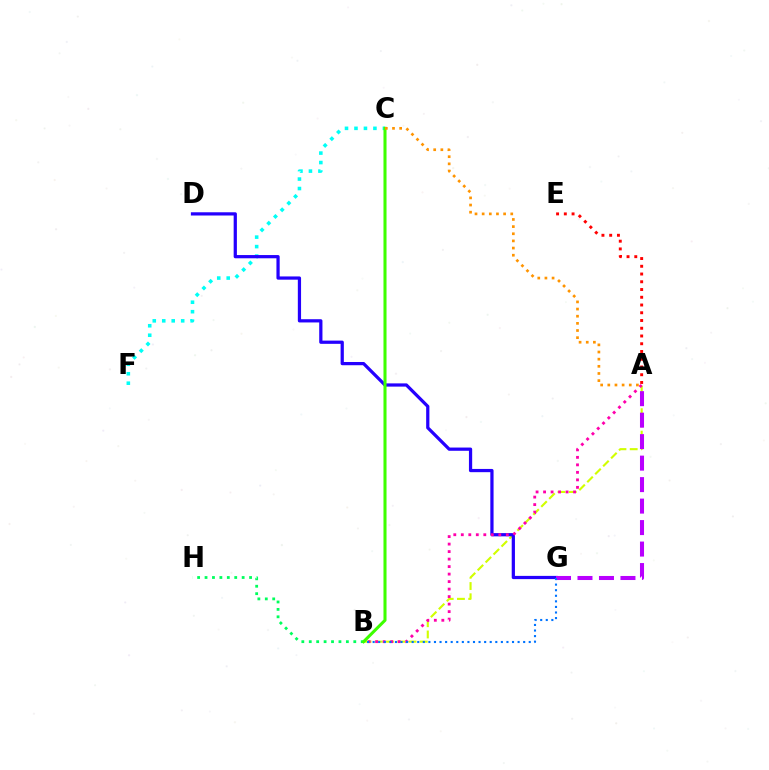{('A', 'B'): [{'color': '#d1ff00', 'line_style': 'dashed', 'thickness': 1.53}, {'color': '#ff00ac', 'line_style': 'dotted', 'thickness': 2.04}], ('C', 'F'): [{'color': '#00fff6', 'line_style': 'dotted', 'thickness': 2.57}], ('D', 'G'): [{'color': '#2500ff', 'line_style': 'solid', 'thickness': 2.33}], ('A', 'G'): [{'color': '#b900ff', 'line_style': 'dashed', 'thickness': 2.92}], ('B', 'H'): [{'color': '#00ff5c', 'line_style': 'dotted', 'thickness': 2.02}], ('B', 'G'): [{'color': '#0074ff', 'line_style': 'dotted', 'thickness': 1.51}], ('B', 'C'): [{'color': '#3dff00', 'line_style': 'solid', 'thickness': 2.2}], ('A', 'C'): [{'color': '#ff9400', 'line_style': 'dotted', 'thickness': 1.94}], ('A', 'E'): [{'color': '#ff0000', 'line_style': 'dotted', 'thickness': 2.1}]}